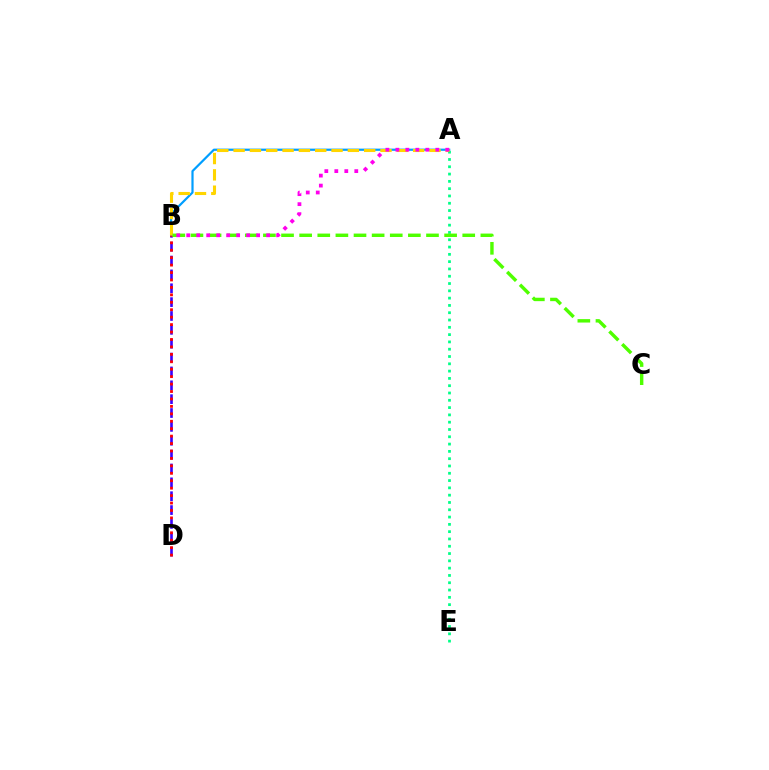{('B', 'D'): [{'color': '#3700ff', 'line_style': 'dashed', 'thickness': 1.88}, {'color': '#ff0000', 'line_style': 'dotted', 'thickness': 2.02}], ('A', 'E'): [{'color': '#00ff86', 'line_style': 'dotted', 'thickness': 1.98}], ('A', 'B'): [{'color': '#009eff', 'line_style': 'solid', 'thickness': 1.58}, {'color': '#ffd500', 'line_style': 'dashed', 'thickness': 2.22}, {'color': '#ff00ed', 'line_style': 'dotted', 'thickness': 2.71}], ('B', 'C'): [{'color': '#4fff00', 'line_style': 'dashed', 'thickness': 2.46}]}